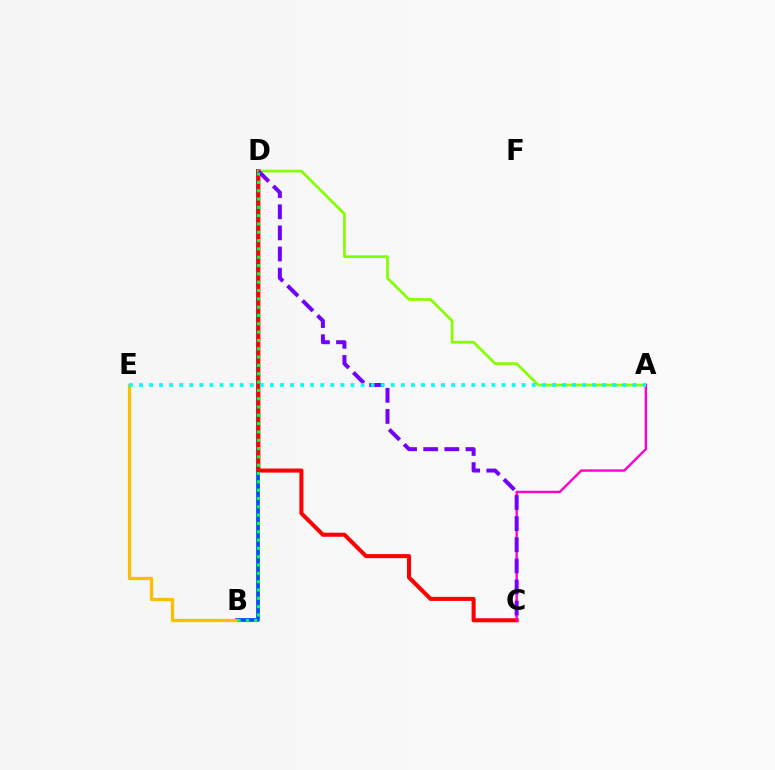{('B', 'D'): [{'color': '#004bff', 'line_style': 'solid', 'thickness': 2.7}, {'color': '#00ff39', 'line_style': 'dotted', 'thickness': 2.26}], ('C', 'D'): [{'color': '#ff0000', 'line_style': 'solid', 'thickness': 2.92}, {'color': '#7200ff', 'line_style': 'dashed', 'thickness': 2.87}], ('A', 'D'): [{'color': '#84ff00', 'line_style': 'solid', 'thickness': 1.94}], ('A', 'C'): [{'color': '#ff00cf', 'line_style': 'solid', 'thickness': 1.73}], ('B', 'E'): [{'color': '#ffbd00', 'line_style': 'solid', 'thickness': 2.34}], ('A', 'E'): [{'color': '#00fff6', 'line_style': 'dotted', 'thickness': 2.74}]}